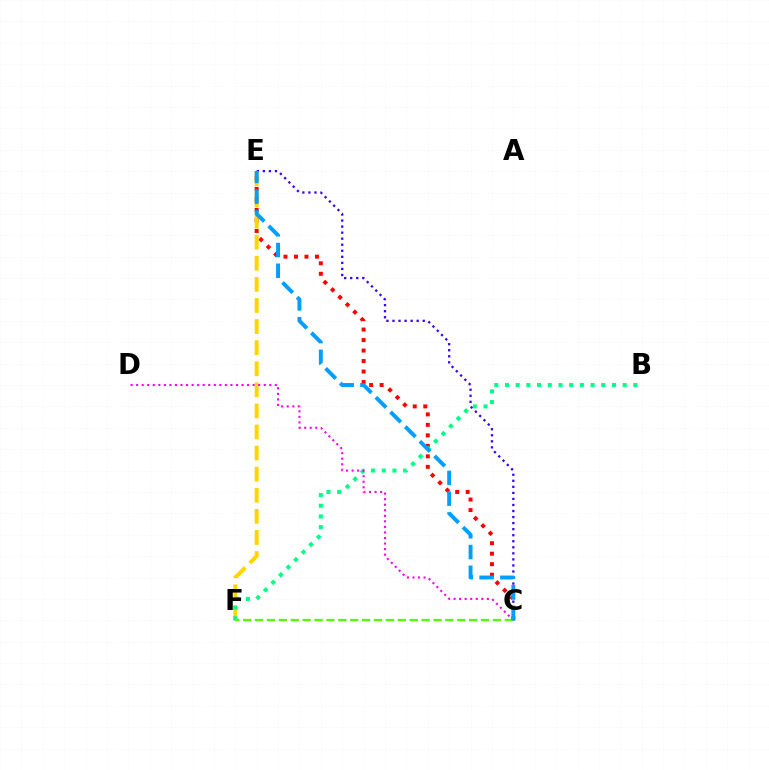{('C', 'E'): [{'color': '#3700ff', 'line_style': 'dotted', 'thickness': 1.64}, {'color': '#ff0000', 'line_style': 'dotted', 'thickness': 2.85}, {'color': '#009eff', 'line_style': 'dashed', 'thickness': 2.82}], ('E', 'F'): [{'color': '#ffd500', 'line_style': 'dashed', 'thickness': 2.86}], ('B', 'F'): [{'color': '#00ff86', 'line_style': 'dotted', 'thickness': 2.91}], ('C', 'D'): [{'color': '#ff00ed', 'line_style': 'dotted', 'thickness': 1.51}], ('C', 'F'): [{'color': '#4fff00', 'line_style': 'dashed', 'thickness': 1.62}]}